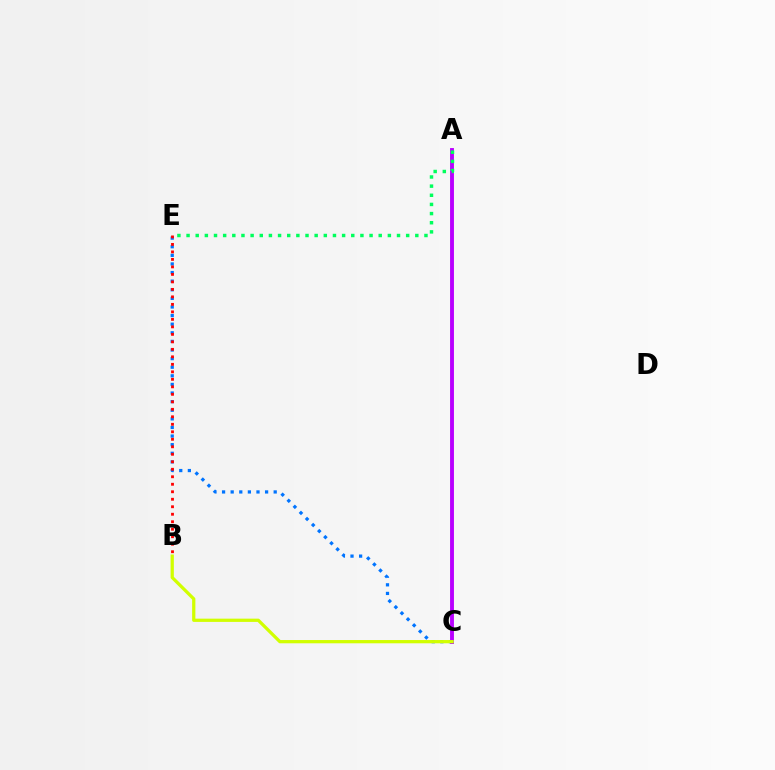{('C', 'E'): [{'color': '#0074ff', 'line_style': 'dotted', 'thickness': 2.34}], ('A', 'C'): [{'color': '#b900ff', 'line_style': 'solid', 'thickness': 2.79}], ('B', 'E'): [{'color': '#ff0000', 'line_style': 'dotted', 'thickness': 2.04}], ('A', 'E'): [{'color': '#00ff5c', 'line_style': 'dotted', 'thickness': 2.49}], ('B', 'C'): [{'color': '#d1ff00', 'line_style': 'solid', 'thickness': 2.34}]}